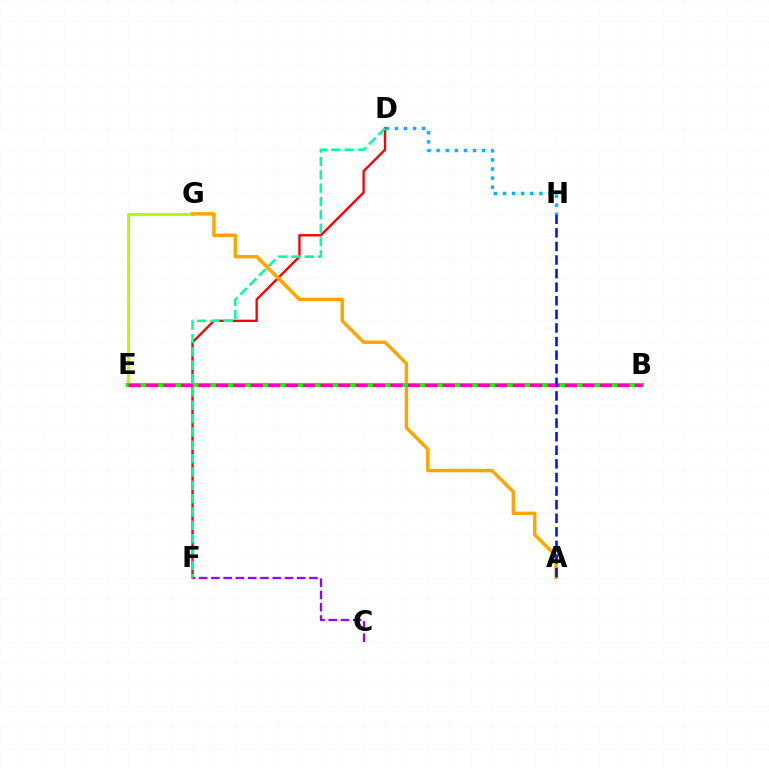{('D', 'H'): [{'color': '#00b5ff', 'line_style': 'dotted', 'thickness': 2.48}], ('E', 'G'): [{'color': '#b3ff00', 'line_style': 'solid', 'thickness': 2.17}], ('C', 'F'): [{'color': '#9b00ff', 'line_style': 'dashed', 'thickness': 1.66}], ('D', 'F'): [{'color': '#ff0000', 'line_style': 'solid', 'thickness': 1.7}, {'color': '#00ff9d', 'line_style': 'dashed', 'thickness': 1.81}], ('A', 'G'): [{'color': '#ffa500', 'line_style': 'solid', 'thickness': 2.48}], ('B', 'E'): [{'color': '#08ff00', 'line_style': 'solid', 'thickness': 2.98}, {'color': '#ff00bd', 'line_style': 'dashed', 'thickness': 2.37}], ('A', 'H'): [{'color': '#0010ff', 'line_style': 'dashed', 'thickness': 1.85}]}